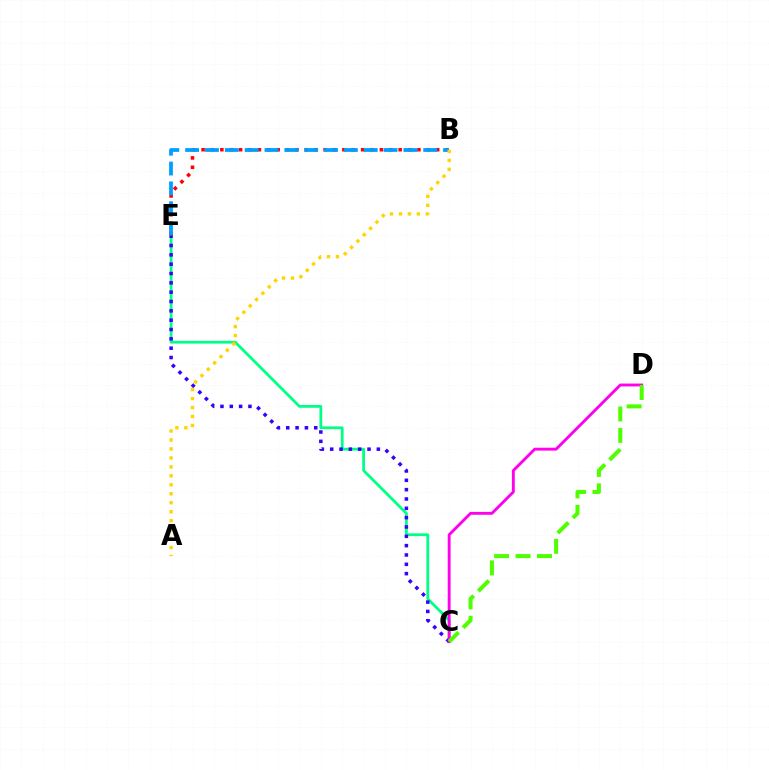{('C', 'E'): [{'color': '#00ff86', 'line_style': 'solid', 'thickness': 2.0}, {'color': '#3700ff', 'line_style': 'dotted', 'thickness': 2.54}], ('C', 'D'): [{'color': '#ff00ed', 'line_style': 'solid', 'thickness': 2.07}, {'color': '#4fff00', 'line_style': 'dashed', 'thickness': 2.91}], ('B', 'E'): [{'color': '#ff0000', 'line_style': 'dotted', 'thickness': 2.55}, {'color': '#009eff', 'line_style': 'dashed', 'thickness': 2.7}], ('A', 'B'): [{'color': '#ffd500', 'line_style': 'dotted', 'thickness': 2.44}]}